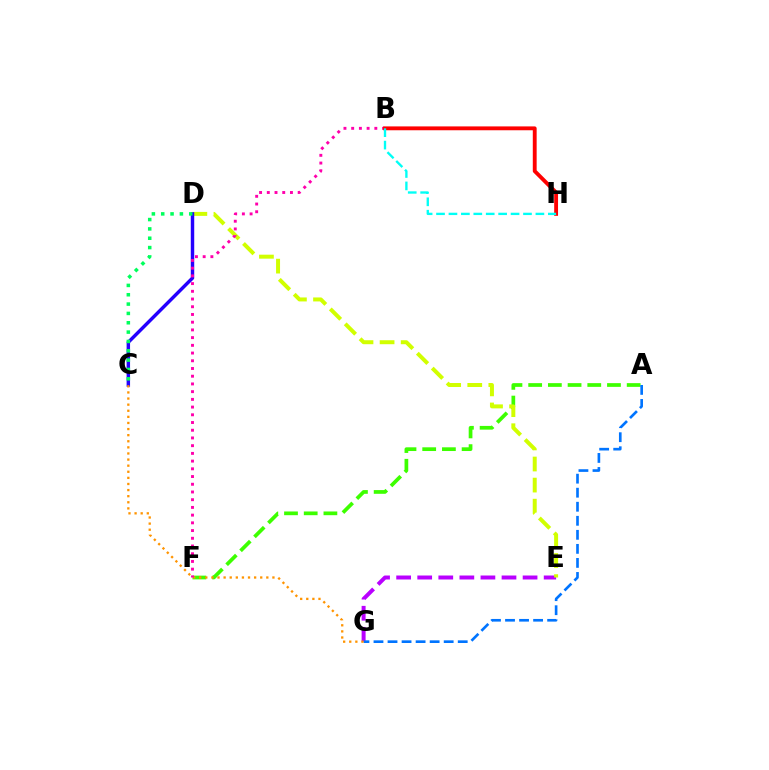{('A', 'F'): [{'color': '#3dff00', 'line_style': 'dashed', 'thickness': 2.68}], ('E', 'G'): [{'color': '#b900ff', 'line_style': 'dashed', 'thickness': 2.86}], ('D', 'E'): [{'color': '#d1ff00', 'line_style': 'dashed', 'thickness': 2.86}], ('C', 'D'): [{'color': '#2500ff', 'line_style': 'solid', 'thickness': 2.48}, {'color': '#00ff5c', 'line_style': 'dotted', 'thickness': 2.54}], ('A', 'G'): [{'color': '#0074ff', 'line_style': 'dashed', 'thickness': 1.91}], ('C', 'G'): [{'color': '#ff9400', 'line_style': 'dotted', 'thickness': 1.66}], ('B', 'F'): [{'color': '#ff00ac', 'line_style': 'dotted', 'thickness': 2.1}], ('B', 'H'): [{'color': '#ff0000', 'line_style': 'solid', 'thickness': 2.78}, {'color': '#00fff6', 'line_style': 'dashed', 'thickness': 1.69}]}